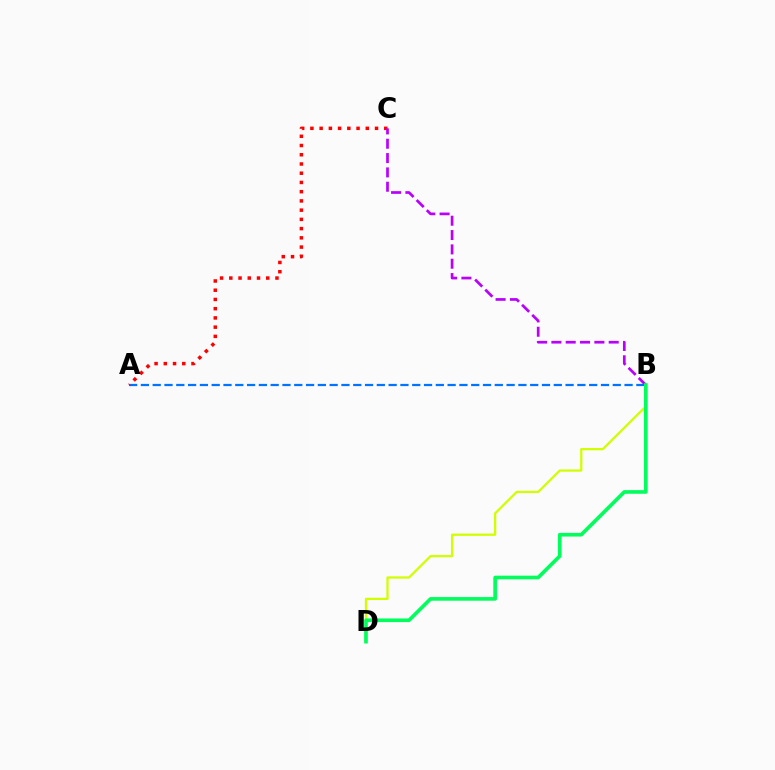{('B', 'D'): [{'color': '#d1ff00', 'line_style': 'solid', 'thickness': 1.63}, {'color': '#00ff5c', 'line_style': 'solid', 'thickness': 2.62}], ('A', 'B'): [{'color': '#0074ff', 'line_style': 'dashed', 'thickness': 1.6}], ('A', 'C'): [{'color': '#ff0000', 'line_style': 'dotted', 'thickness': 2.51}], ('B', 'C'): [{'color': '#b900ff', 'line_style': 'dashed', 'thickness': 1.95}]}